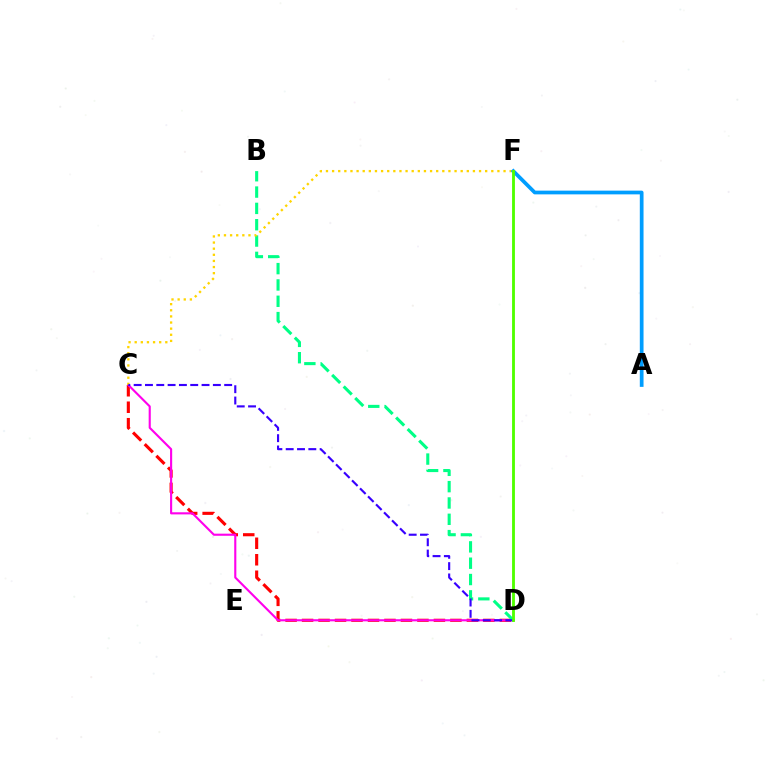{('C', 'D'): [{'color': '#ff0000', 'line_style': 'dashed', 'thickness': 2.24}, {'color': '#ff00ed', 'line_style': 'solid', 'thickness': 1.53}, {'color': '#3700ff', 'line_style': 'dashed', 'thickness': 1.54}], ('B', 'D'): [{'color': '#00ff86', 'line_style': 'dashed', 'thickness': 2.22}], ('C', 'F'): [{'color': '#ffd500', 'line_style': 'dotted', 'thickness': 1.66}], ('A', 'F'): [{'color': '#009eff', 'line_style': 'solid', 'thickness': 2.68}], ('D', 'F'): [{'color': '#4fff00', 'line_style': 'solid', 'thickness': 2.05}]}